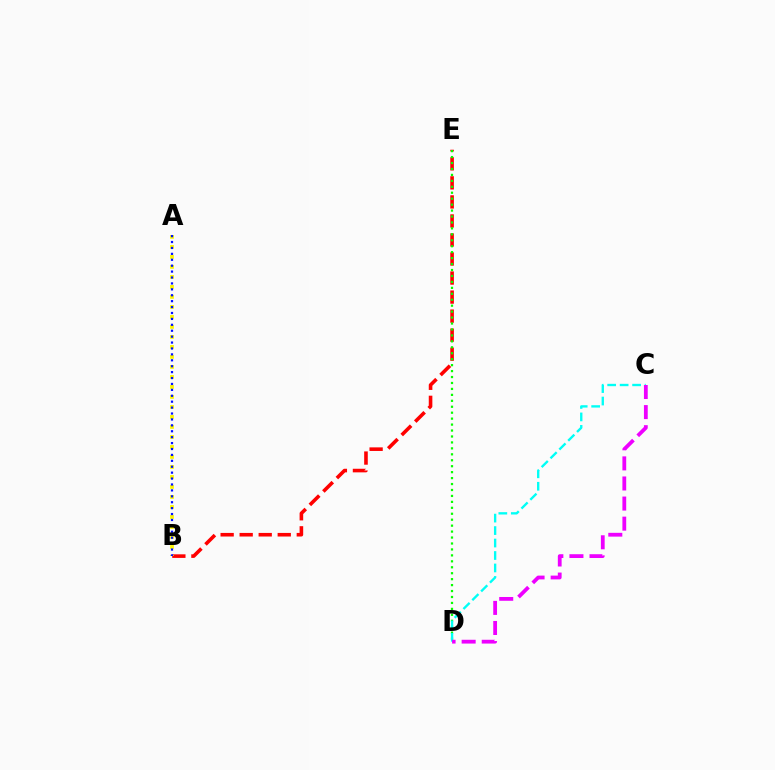{('B', 'E'): [{'color': '#ff0000', 'line_style': 'dashed', 'thickness': 2.59}], ('A', 'B'): [{'color': '#fcf500', 'line_style': 'dotted', 'thickness': 2.72}, {'color': '#0010ff', 'line_style': 'dotted', 'thickness': 1.61}], ('D', 'E'): [{'color': '#08ff00', 'line_style': 'dotted', 'thickness': 1.62}], ('C', 'D'): [{'color': '#00fff6', 'line_style': 'dashed', 'thickness': 1.69}, {'color': '#ee00ff', 'line_style': 'dashed', 'thickness': 2.73}]}